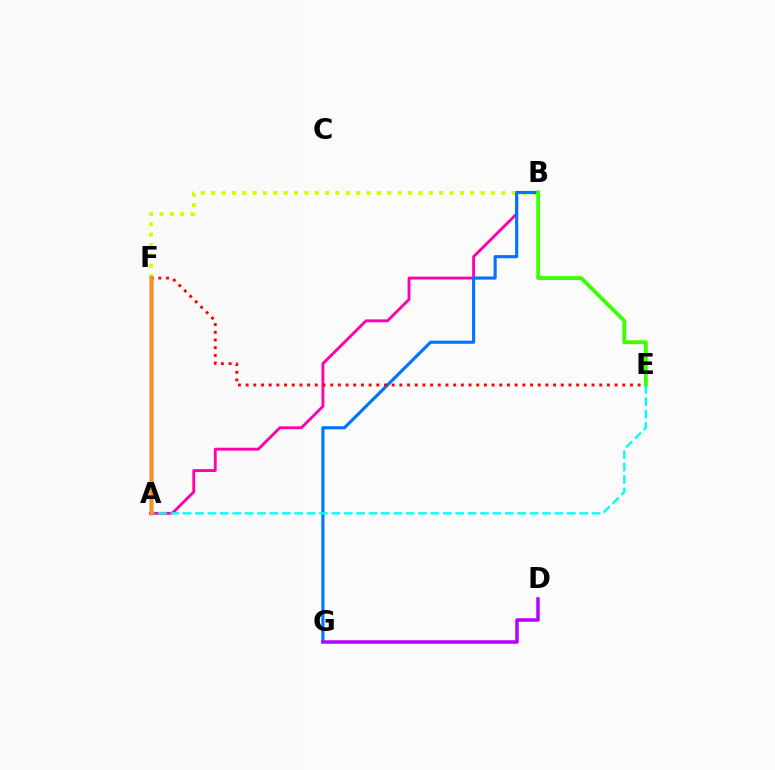{('A', 'F'): [{'color': '#00ff5c', 'line_style': 'dotted', 'thickness': 2.17}, {'color': '#2500ff', 'line_style': 'solid', 'thickness': 2.46}, {'color': '#ff9400', 'line_style': 'solid', 'thickness': 2.44}], ('B', 'F'): [{'color': '#d1ff00', 'line_style': 'dotted', 'thickness': 2.82}], ('A', 'B'): [{'color': '#ff00ac', 'line_style': 'solid', 'thickness': 2.07}], ('B', 'G'): [{'color': '#0074ff', 'line_style': 'solid', 'thickness': 2.25}], ('E', 'F'): [{'color': '#ff0000', 'line_style': 'dotted', 'thickness': 2.09}], ('D', 'G'): [{'color': '#b900ff', 'line_style': 'solid', 'thickness': 2.53}], ('B', 'E'): [{'color': '#3dff00', 'line_style': 'solid', 'thickness': 2.78}], ('A', 'E'): [{'color': '#00fff6', 'line_style': 'dashed', 'thickness': 1.68}]}